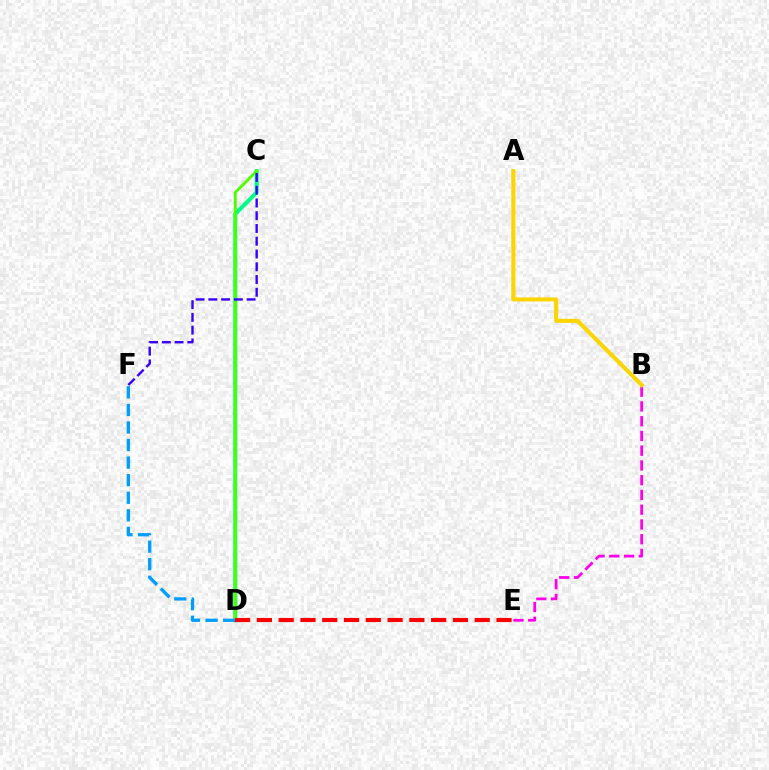{('B', 'E'): [{'color': '#ff00ed', 'line_style': 'dashed', 'thickness': 2.0}], ('C', 'D'): [{'color': '#00ff86', 'line_style': 'solid', 'thickness': 2.92}, {'color': '#4fff00', 'line_style': 'solid', 'thickness': 2.08}], ('D', 'F'): [{'color': '#009eff', 'line_style': 'dashed', 'thickness': 2.39}], ('D', 'E'): [{'color': '#ff0000', 'line_style': 'dashed', 'thickness': 2.96}], ('A', 'B'): [{'color': '#ffd500', 'line_style': 'solid', 'thickness': 2.92}], ('C', 'F'): [{'color': '#3700ff', 'line_style': 'dashed', 'thickness': 1.73}]}